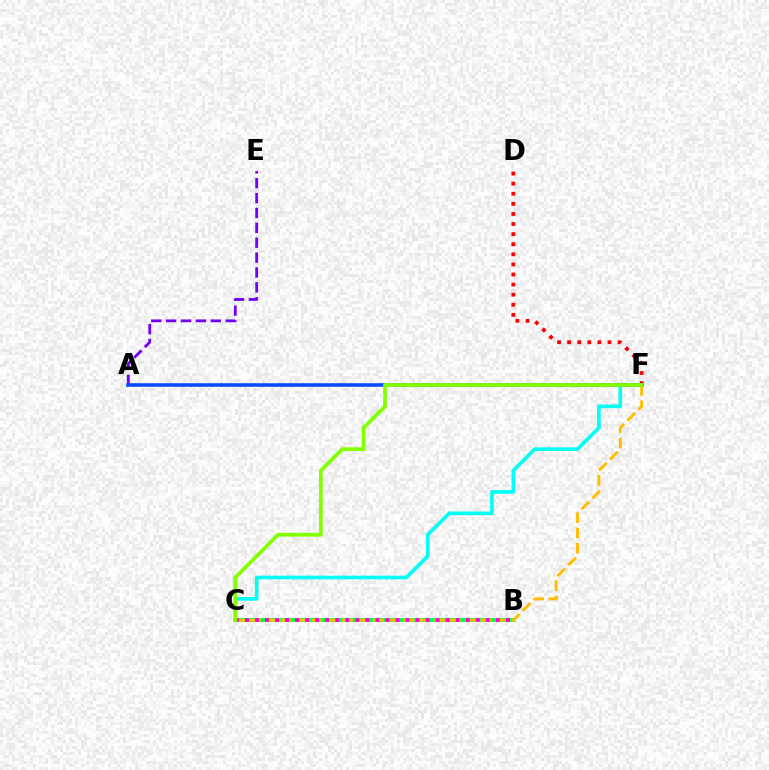{('B', 'C'): [{'color': '#00ff39', 'line_style': 'solid', 'thickness': 2.71}, {'color': '#ff00cf', 'line_style': 'dotted', 'thickness': 2.73}], ('C', 'F'): [{'color': '#ffbd00', 'line_style': 'dashed', 'thickness': 2.09}, {'color': '#00fff6', 'line_style': 'solid', 'thickness': 2.63}, {'color': '#84ff00', 'line_style': 'solid', 'thickness': 2.7}], ('A', 'E'): [{'color': '#7200ff', 'line_style': 'dashed', 'thickness': 2.02}], ('D', 'F'): [{'color': '#ff0000', 'line_style': 'dotted', 'thickness': 2.74}], ('A', 'F'): [{'color': '#004bff', 'line_style': 'solid', 'thickness': 2.55}]}